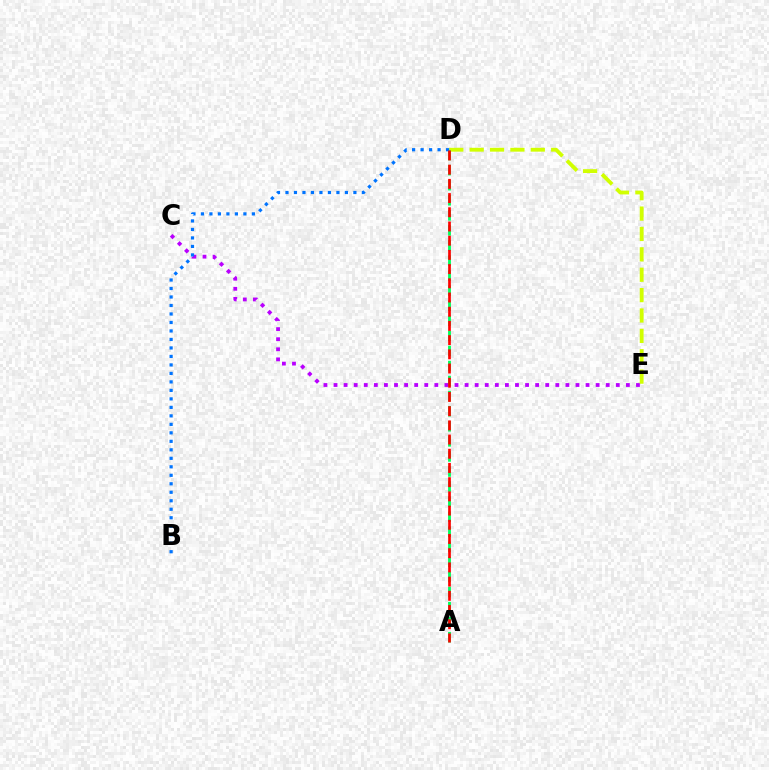{('C', 'E'): [{'color': '#b900ff', 'line_style': 'dotted', 'thickness': 2.74}], ('D', 'E'): [{'color': '#d1ff00', 'line_style': 'dashed', 'thickness': 2.77}], ('A', 'D'): [{'color': '#00ff5c', 'line_style': 'dashed', 'thickness': 2.05}, {'color': '#ff0000', 'line_style': 'dashed', 'thickness': 1.93}], ('B', 'D'): [{'color': '#0074ff', 'line_style': 'dotted', 'thickness': 2.31}]}